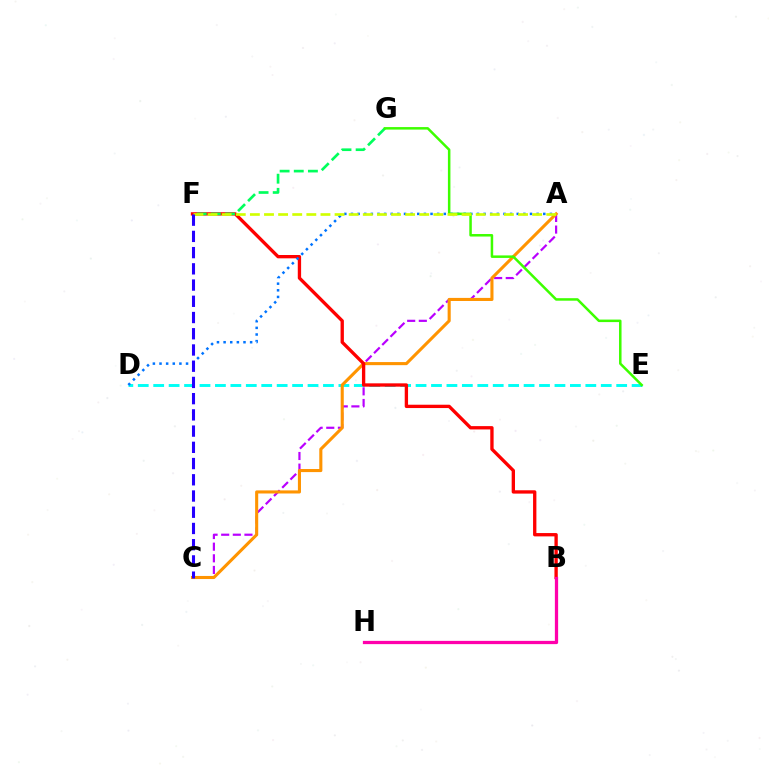{('A', 'C'): [{'color': '#b900ff', 'line_style': 'dashed', 'thickness': 1.58}, {'color': '#ff9400', 'line_style': 'solid', 'thickness': 2.22}], ('D', 'E'): [{'color': '#00fff6', 'line_style': 'dashed', 'thickness': 2.1}], ('B', 'F'): [{'color': '#ff0000', 'line_style': 'solid', 'thickness': 2.4}], ('A', 'D'): [{'color': '#0074ff', 'line_style': 'dotted', 'thickness': 1.8}], ('F', 'G'): [{'color': '#00ff5c', 'line_style': 'dashed', 'thickness': 1.92}], ('B', 'H'): [{'color': '#ff00ac', 'line_style': 'solid', 'thickness': 2.35}], ('E', 'G'): [{'color': '#3dff00', 'line_style': 'solid', 'thickness': 1.81}], ('A', 'F'): [{'color': '#d1ff00', 'line_style': 'dashed', 'thickness': 1.92}], ('C', 'F'): [{'color': '#2500ff', 'line_style': 'dashed', 'thickness': 2.2}]}